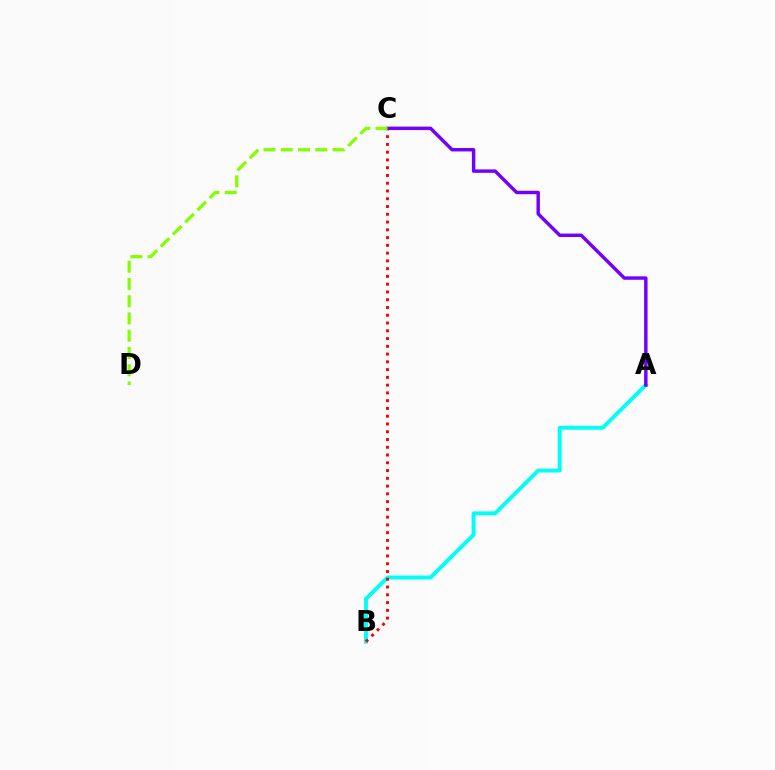{('A', 'B'): [{'color': '#00fff6', 'line_style': 'solid', 'thickness': 2.82}], ('B', 'C'): [{'color': '#ff0000', 'line_style': 'dotted', 'thickness': 2.11}], ('A', 'C'): [{'color': '#7200ff', 'line_style': 'solid', 'thickness': 2.47}], ('C', 'D'): [{'color': '#84ff00', 'line_style': 'dashed', 'thickness': 2.34}]}